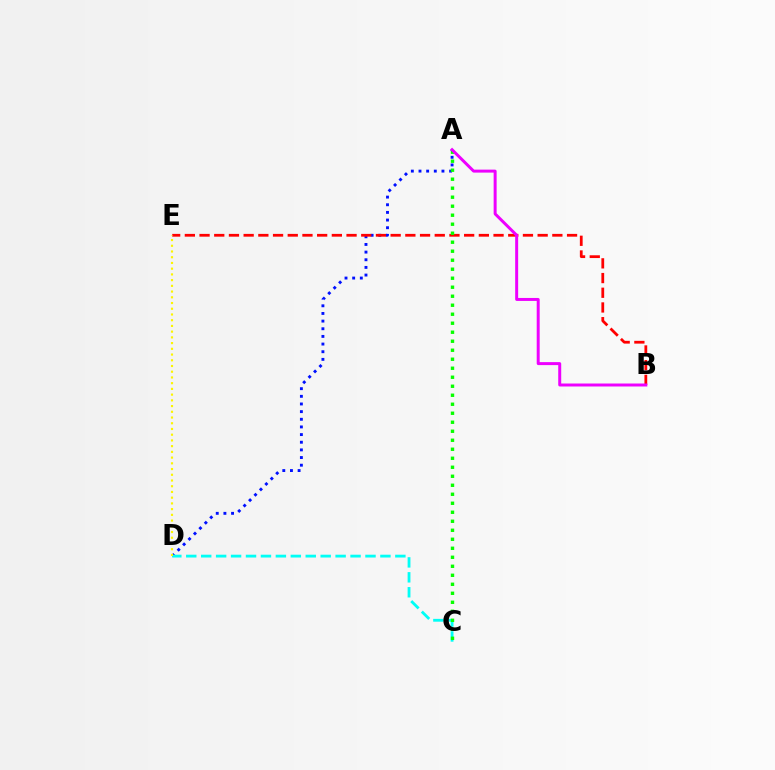{('A', 'D'): [{'color': '#0010ff', 'line_style': 'dotted', 'thickness': 2.08}], ('C', 'D'): [{'color': '#00fff6', 'line_style': 'dashed', 'thickness': 2.03}], ('B', 'E'): [{'color': '#ff0000', 'line_style': 'dashed', 'thickness': 2.0}], ('D', 'E'): [{'color': '#fcf500', 'line_style': 'dotted', 'thickness': 1.56}], ('A', 'C'): [{'color': '#08ff00', 'line_style': 'dotted', 'thickness': 2.45}], ('A', 'B'): [{'color': '#ee00ff', 'line_style': 'solid', 'thickness': 2.14}]}